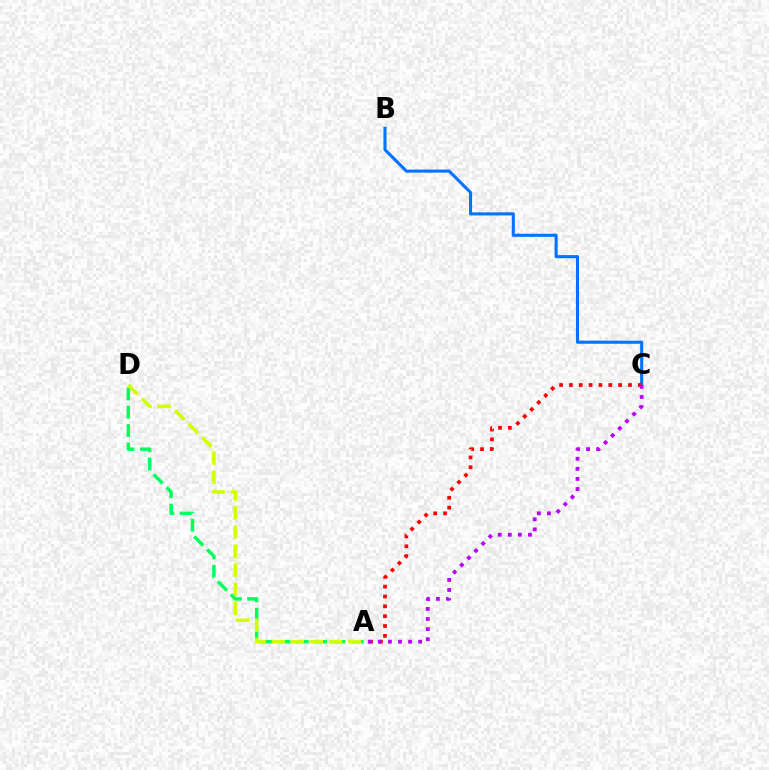{('A', 'D'): [{'color': '#00ff5c', 'line_style': 'dashed', 'thickness': 2.48}, {'color': '#d1ff00', 'line_style': 'dashed', 'thickness': 2.59}], ('B', 'C'): [{'color': '#0074ff', 'line_style': 'solid', 'thickness': 2.22}], ('A', 'C'): [{'color': '#ff0000', 'line_style': 'dotted', 'thickness': 2.67}, {'color': '#b900ff', 'line_style': 'dotted', 'thickness': 2.74}]}